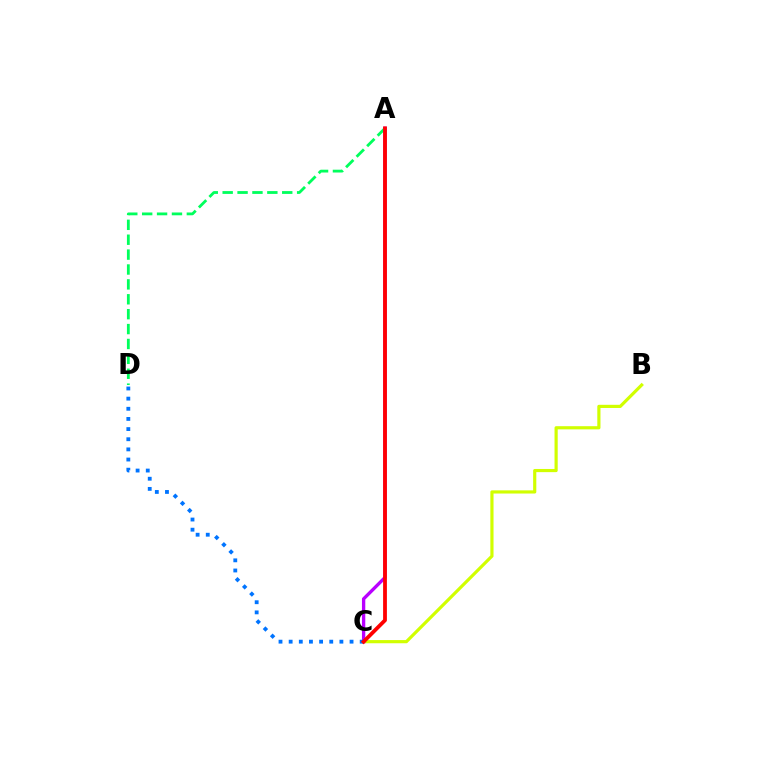{('B', 'C'): [{'color': '#d1ff00', 'line_style': 'solid', 'thickness': 2.28}], ('A', 'D'): [{'color': '#00ff5c', 'line_style': 'dashed', 'thickness': 2.02}], ('A', 'C'): [{'color': '#b900ff', 'line_style': 'solid', 'thickness': 2.4}, {'color': '#ff0000', 'line_style': 'solid', 'thickness': 2.73}], ('C', 'D'): [{'color': '#0074ff', 'line_style': 'dotted', 'thickness': 2.76}]}